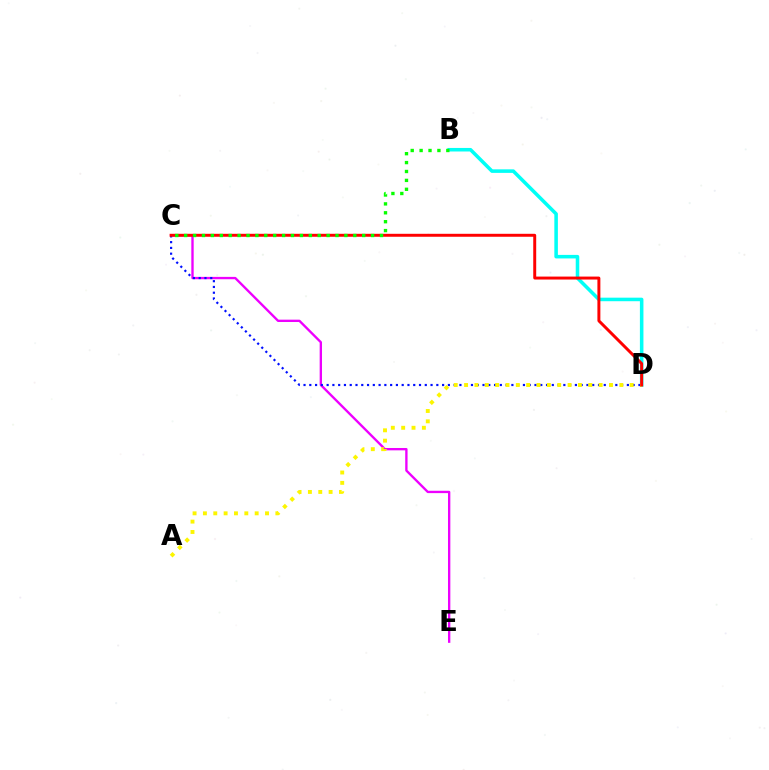{('C', 'E'): [{'color': '#ee00ff', 'line_style': 'solid', 'thickness': 1.69}], ('B', 'D'): [{'color': '#00fff6', 'line_style': 'solid', 'thickness': 2.55}], ('C', 'D'): [{'color': '#0010ff', 'line_style': 'dotted', 'thickness': 1.57}, {'color': '#ff0000', 'line_style': 'solid', 'thickness': 2.13}], ('A', 'D'): [{'color': '#fcf500', 'line_style': 'dotted', 'thickness': 2.81}], ('B', 'C'): [{'color': '#08ff00', 'line_style': 'dotted', 'thickness': 2.42}]}